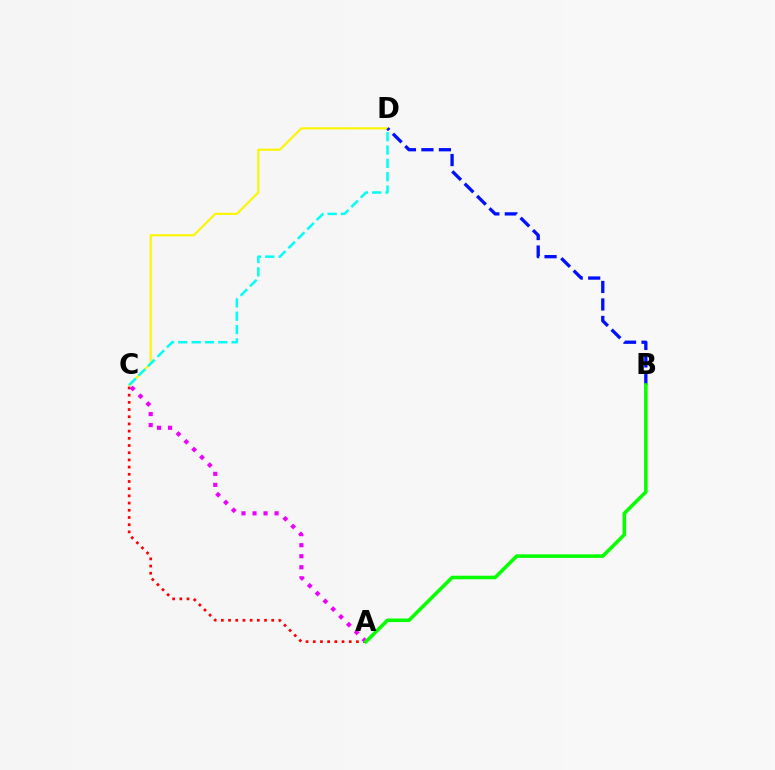{('C', 'D'): [{'color': '#fcf500', 'line_style': 'solid', 'thickness': 1.54}, {'color': '#00fff6', 'line_style': 'dashed', 'thickness': 1.81}], ('A', 'C'): [{'color': '#ff0000', 'line_style': 'dotted', 'thickness': 1.95}, {'color': '#ee00ff', 'line_style': 'dotted', 'thickness': 3.0}], ('B', 'D'): [{'color': '#0010ff', 'line_style': 'dashed', 'thickness': 2.38}], ('A', 'B'): [{'color': '#08ff00', 'line_style': 'solid', 'thickness': 2.58}]}